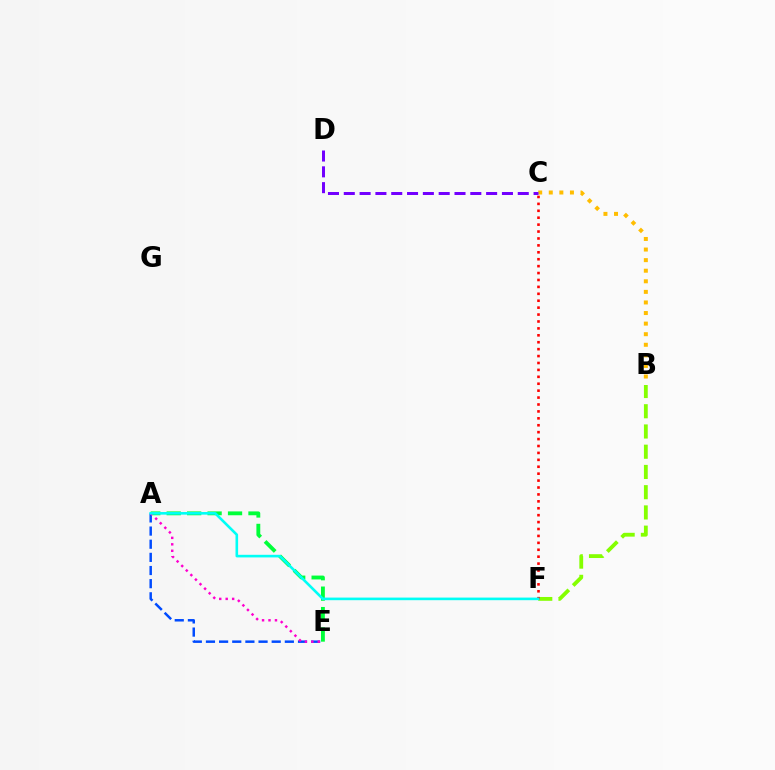{('B', 'F'): [{'color': '#84ff00', 'line_style': 'dashed', 'thickness': 2.75}], ('B', 'C'): [{'color': '#ffbd00', 'line_style': 'dotted', 'thickness': 2.87}], ('A', 'E'): [{'color': '#00ff39', 'line_style': 'dashed', 'thickness': 2.78}, {'color': '#004bff', 'line_style': 'dashed', 'thickness': 1.79}, {'color': '#ff00cf', 'line_style': 'dotted', 'thickness': 1.75}], ('C', 'F'): [{'color': '#ff0000', 'line_style': 'dotted', 'thickness': 1.88}], ('A', 'F'): [{'color': '#00fff6', 'line_style': 'solid', 'thickness': 1.88}], ('C', 'D'): [{'color': '#7200ff', 'line_style': 'dashed', 'thickness': 2.15}]}